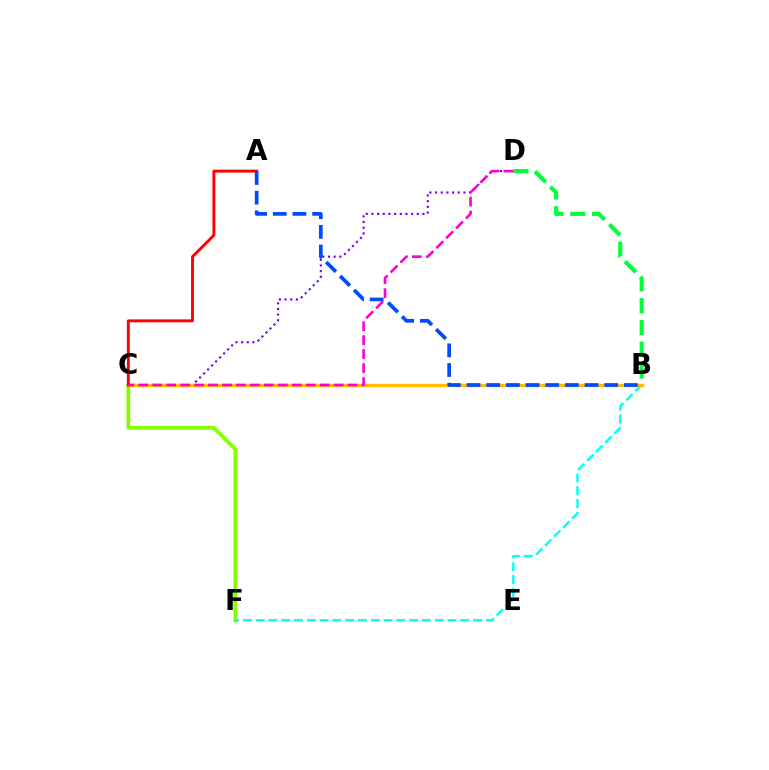{('C', 'F'): [{'color': '#84ff00', 'line_style': 'solid', 'thickness': 2.68}], ('C', 'D'): [{'color': '#7200ff', 'line_style': 'dotted', 'thickness': 1.54}, {'color': '#ff00cf', 'line_style': 'dashed', 'thickness': 1.9}], ('B', 'F'): [{'color': '#00fff6', 'line_style': 'dashed', 'thickness': 1.74}], ('B', 'C'): [{'color': '#ffbd00', 'line_style': 'solid', 'thickness': 2.46}], ('B', 'D'): [{'color': '#00ff39', 'line_style': 'dashed', 'thickness': 2.96}], ('A', 'C'): [{'color': '#ff0000', 'line_style': 'solid', 'thickness': 2.09}], ('A', 'B'): [{'color': '#004bff', 'line_style': 'dashed', 'thickness': 2.67}]}